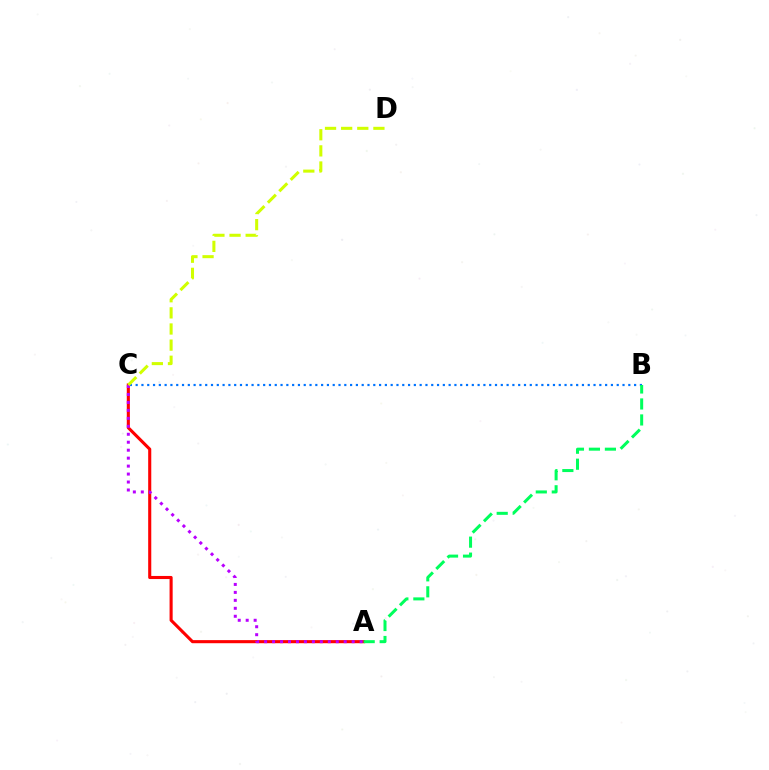{('B', 'C'): [{'color': '#0074ff', 'line_style': 'dotted', 'thickness': 1.57}], ('A', 'C'): [{'color': '#ff0000', 'line_style': 'solid', 'thickness': 2.23}, {'color': '#b900ff', 'line_style': 'dotted', 'thickness': 2.16}], ('A', 'B'): [{'color': '#00ff5c', 'line_style': 'dashed', 'thickness': 2.17}], ('C', 'D'): [{'color': '#d1ff00', 'line_style': 'dashed', 'thickness': 2.19}]}